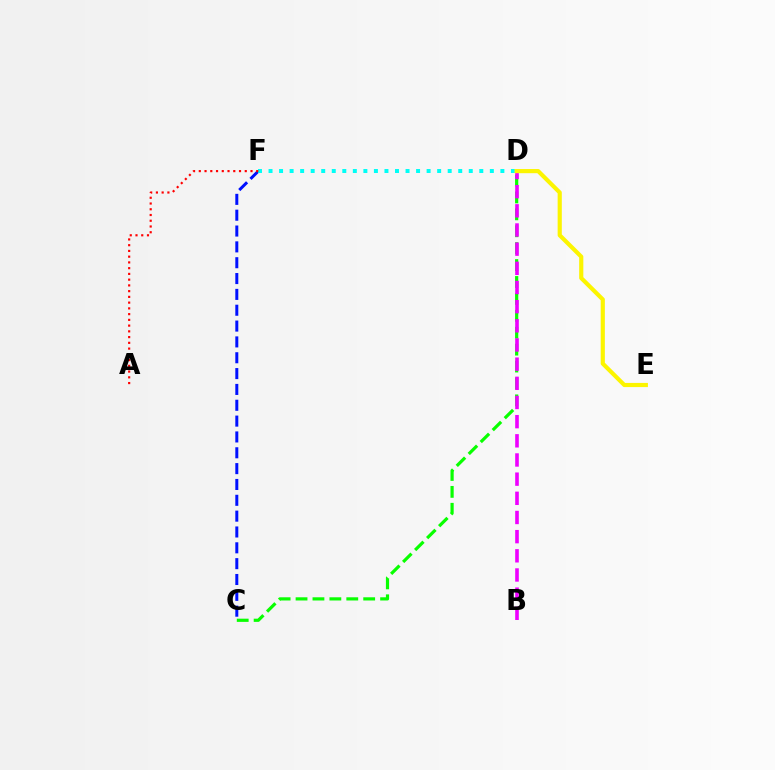{('C', 'F'): [{'color': '#0010ff', 'line_style': 'dashed', 'thickness': 2.15}], ('D', 'F'): [{'color': '#00fff6', 'line_style': 'dotted', 'thickness': 2.86}], ('C', 'D'): [{'color': '#08ff00', 'line_style': 'dashed', 'thickness': 2.3}], ('A', 'F'): [{'color': '#ff0000', 'line_style': 'dotted', 'thickness': 1.56}], ('B', 'D'): [{'color': '#ee00ff', 'line_style': 'dashed', 'thickness': 2.6}], ('D', 'E'): [{'color': '#fcf500', 'line_style': 'solid', 'thickness': 2.99}]}